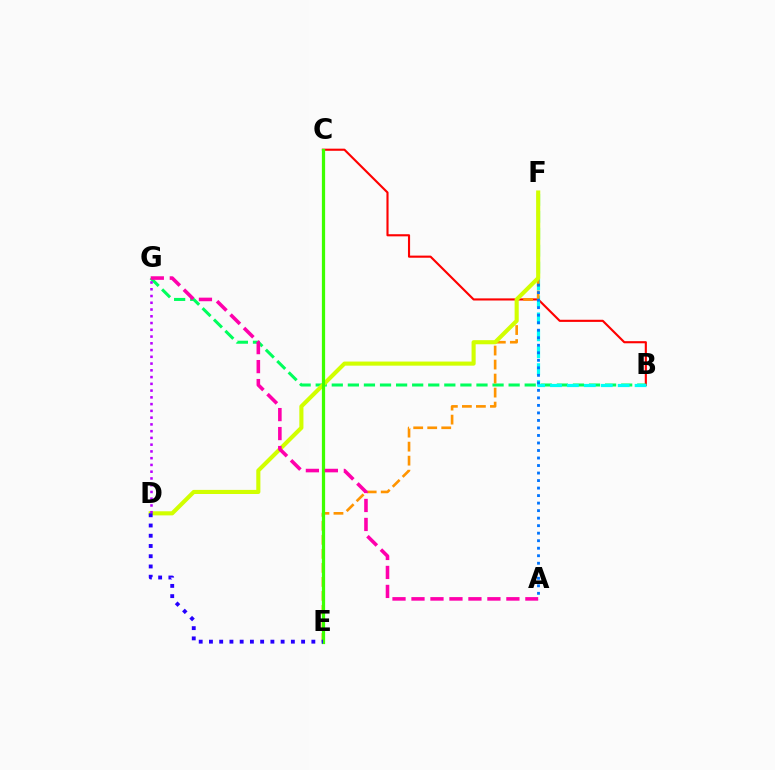{('B', 'C'): [{'color': '#ff0000', 'line_style': 'solid', 'thickness': 1.53}], ('B', 'G'): [{'color': '#00ff5c', 'line_style': 'dashed', 'thickness': 2.18}], ('B', 'F'): [{'color': '#00fff6', 'line_style': 'dashed', 'thickness': 2.3}], ('E', 'F'): [{'color': '#ff9400', 'line_style': 'dashed', 'thickness': 1.9}], ('A', 'F'): [{'color': '#0074ff', 'line_style': 'dotted', 'thickness': 2.04}], ('D', 'F'): [{'color': '#d1ff00', 'line_style': 'solid', 'thickness': 2.95}], ('D', 'G'): [{'color': '#b900ff', 'line_style': 'dotted', 'thickness': 1.84}], ('C', 'E'): [{'color': '#3dff00', 'line_style': 'solid', 'thickness': 2.33}], ('D', 'E'): [{'color': '#2500ff', 'line_style': 'dotted', 'thickness': 2.78}], ('A', 'G'): [{'color': '#ff00ac', 'line_style': 'dashed', 'thickness': 2.58}]}